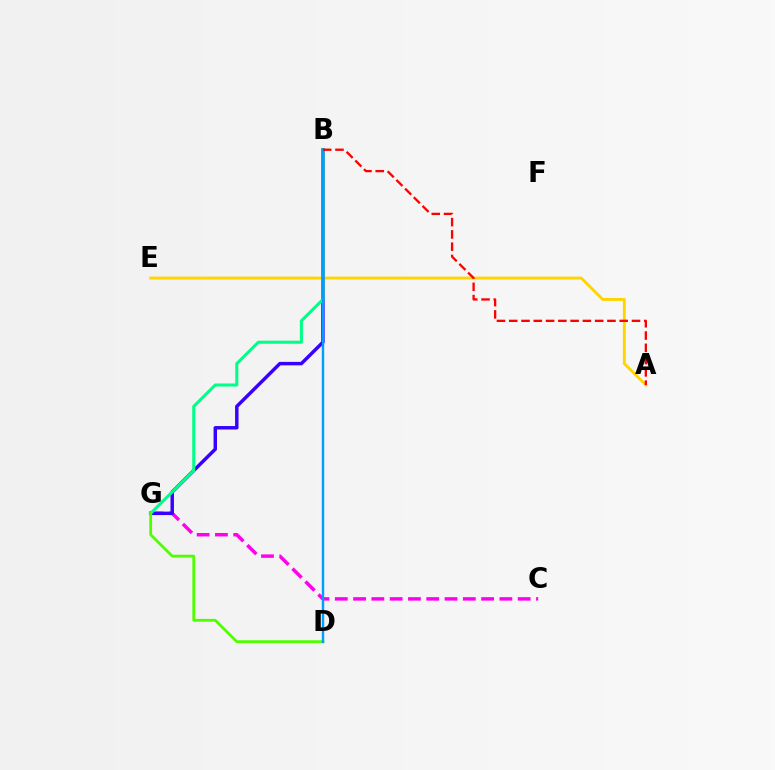{('C', 'G'): [{'color': '#ff00ed', 'line_style': 'dashed', 'thickness': 2.48}], ('A', 'E'): [{'color': '#ffd500', 'line_style': 'solid', 'thickness': 2.09}], ('B', 'G'): [{'color': '#3700ff', 'line_style': 'solid', 'thickness': 2.48}, {'color': '#00ff86', 'line_style': 'solid', 'thickness': 2.2}], ('D', 'G'): [{'color': '#4fff00', 'line_style': 'solid', 'thickness': 2.01}], ('B', 'D'): [{'color': '#009eff', 'line_style': 'solid', 'thickness': 1.74}], ('A', 'B'): [{'color': '#ff0000', 'line_style': 'dashed', 'thickness': 1.67}]}